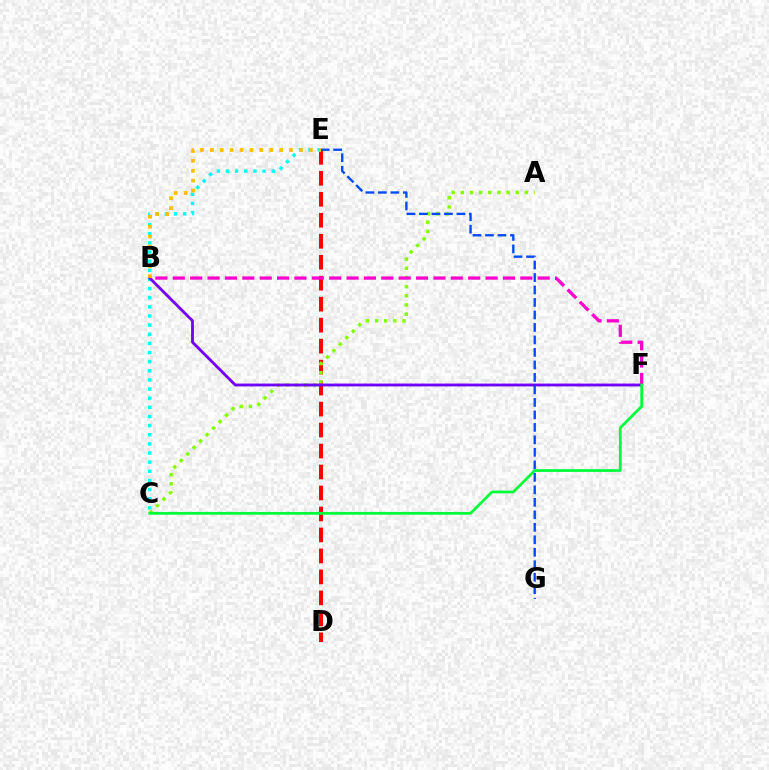{('D', 'E'): [{'color': '#ff0000', 'line_style': 'dashed', 'thickness': 2.85}], ('C', 'E'): [{'color': '#00fff6', 'line_style': 'dotted', 'thickness': 2.48}], ('A', 'C'): [{'color': '#84ff00', 'line_style': 'dotted', 'thickness': 2.49}], ('B', 'F'): [{'color': '#7200ff', 'line_style': 'solid', 'thickness': 2.05}, {'color': '#ff00cf', 'line_style': 'dashed', 'thickness': 2.36}], ('E', 'G'): [{'color': '#004bff', 'line_style': 'dashed', 'thickness': 1.7}], ('B', 'E'): [{'color': '#ffbd00', 'line_style': 'dotted', 'thickness': 2.69}], ('C', 'F'): [{'color': '#00ff39', 'line_style': 'solid', 'thickness': 1.98}]}